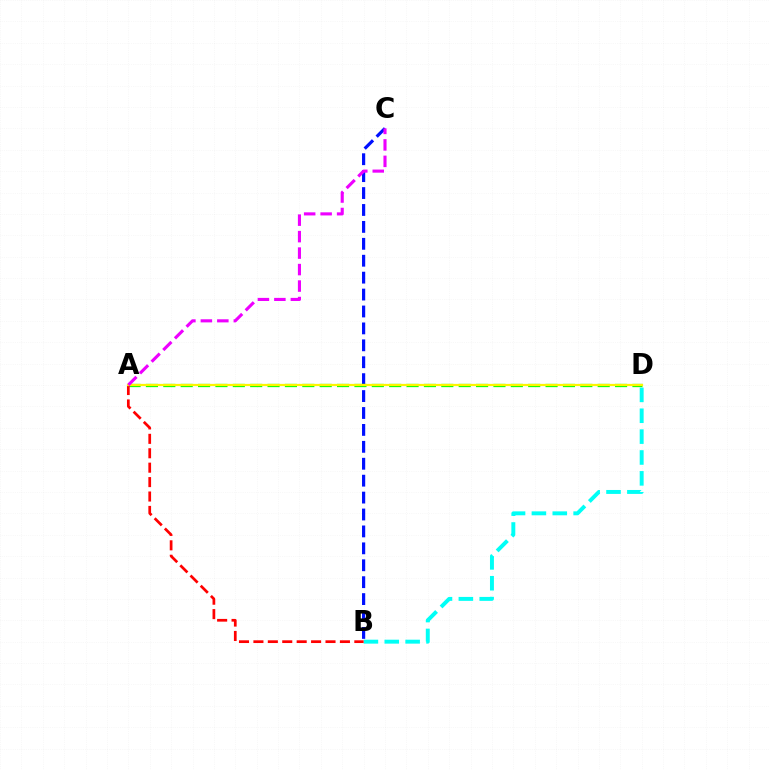{('B', 'D'): [{'color': '#00fff6', 'line_style': 'dashed', 'thickness': 2.83}], ('B', 'C'): [{'color': '#0010ff', 'line_style': 'dashed', 'thickness': 2.3}], ('A', 'D'): [{'color': '#08ff00', 'line_style': 'dashed', 'thickness': 2.36}, {'color': '#fcf500', 'line_style': 'solid', 'thickness': 1.6}], ('A', 'B'): [{'color': '#ff0000', 'line_style': 'dashed', 'thickness': 1.96}], ('A', 'C'): [{'color': '#ee00ff', 'line_style': 'dashed', 'thickness': 2.24}]}